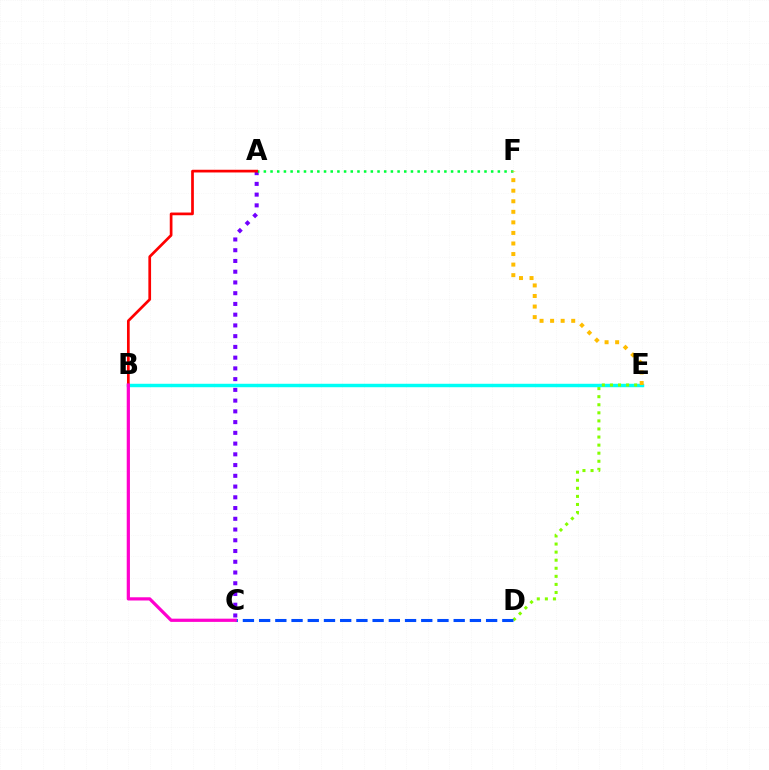{('A', 'C'): [{'color': '#7200ff', 'line_style': 'dotted', 'thickness': 2.92}], ('B', 'E'): [{'color': '#00fff6', 'line_style': 'solid', 'thickness': 2.48}], ('D', 'E'): [{'color': '#84ff00', 'line_style': 'dotted', 'thickness': 2.19}], ('A', 'F'): [{'color': '#00ff39', 'line_style': 'dotted', 'thickness': 1.82}], ('E', 'F'): [{'color': '#ffbd00', 'line_style': 'dotted', 'thickness': 2.87}], ('C', 'D'): [{'color': '#004bff', 'line_style': 'dashed', 'thickness': 2.2}], ('A', 'B'): [{'color': '#ff0000', 'line_style': 'solid', 'thickness': 1.95}], ('B', 'C'): [{'color': '#ff00cf', 'line_style': 'solid', 'thickness': 2.32}]}